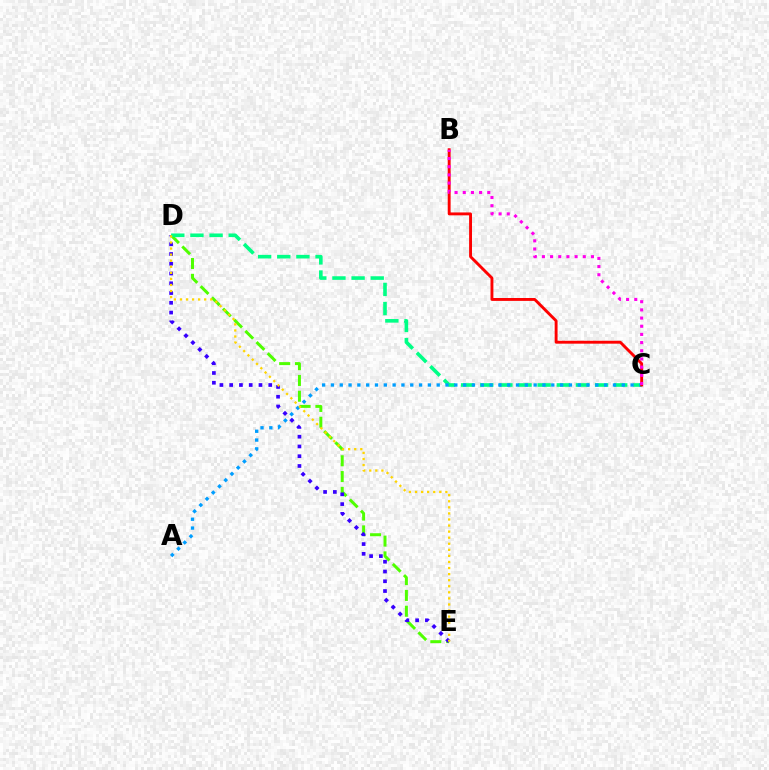{('D', 'E'): [{'color': '#4fff00', 'line_style': 'dashed', 'thickness': 2.15}, {'color': '#3700ff', 'line_style': 'dotted', 'thickness': 2.65}, {'color': '#ffd500', 'line_style': 'dotted', 'thickness': 1.65}], ('C', 'D'): [{'color': '#00ff86', 'line_style': 'dashed', 'thickness': 2.6}], ('A', 'C'): [{'color': '#009eff', 'line_style': 'dotted', 'thickness': 2.39}], ('B', 'C'): [{'color': '#ff0000', 'line_style': 'solid', 'thickness': 2.08}, {'color': '#ff00ed', 'line_style': 'dotted', 'thickness': 2.22}]}